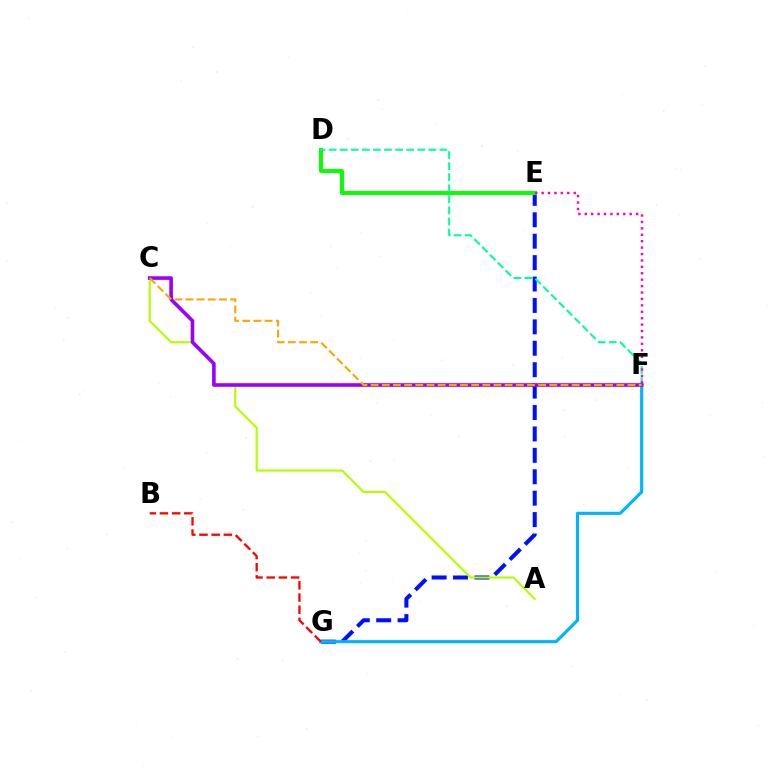{('E', 'G'): [{'color': '#0010ff', 'line_style': 'dashed', 'thickness': 2.91}], ('A', 'C'): [{'color': '#b3ff00', 'line_style': 'solid', 'thickness': 1.54}], ('D', 'E'): [{'color': '#08ff00', 'line_style': 'solid', 'thickness': 2.86}], ('F', 'G'): [{'color': '#00b5ff', 'line_style': 'solid', 'thickness': 2.25}], ('D', 'F'): [{'color': '#00ff9d', 'line_style': 'dashed', 'thickness': 1.5}], ('E', 'F'): [{'color': '#ff00bd', 'line_style': 'dotted', 'thickness': 1.74}], ('B', 'G'): [{'color': '#ff0000', 'line_style': 'dashed', 'thickness': 1.66}], ('C', 'F'): [{'color': '#9b00ff', 'line_style': 'solid', 'thickness': 2.6}, {'color': '#ffa500', 'line_style': 'dashed', 'thickness': 1.52}]}